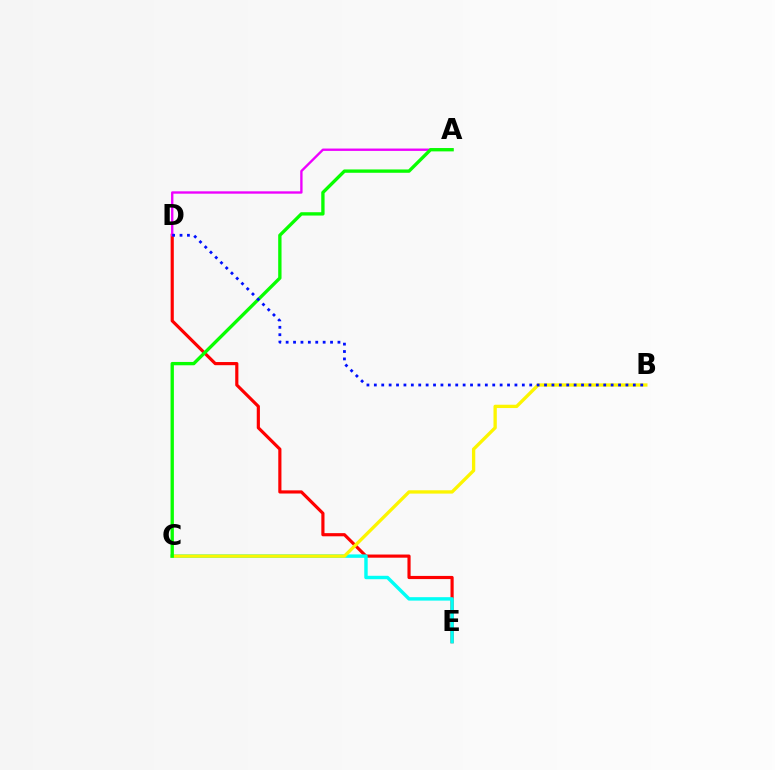{('D', 'E'): [{'color': '#ff0000', 'line_style': 'solid', 'thickness': 2.28}], ('C', 'E'): [{'color': '#00fff6', 'line_style': 'solid', 'thickness': 2.47}], ('A', 'D'): [{'color': '#ee00ff', 'line_style': 'solid', 'thickness': 1.7}], ('B', 'C'): [{'color': '#fcf500', 'line_style': 'solid', 'thickness': 2.39}], ('A', 'C'): [{'color': '#08ff00', 'line_style': 'solid', 'thickness': 2.4}], ('B', 'D'): [{'color': '#0010ff', 'line_style': 'dotted', 'thickness': 2.01}]}